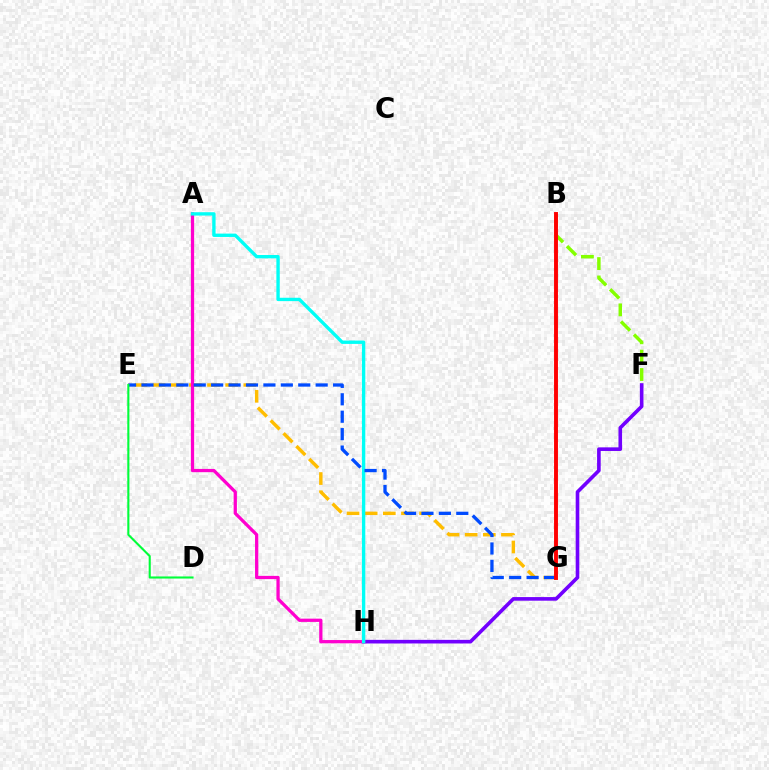{('E', 'G'): [{'color': '#ffbd00', 'line_style': 'dashed', 'thickness': 2.46}, {'color': '#004bff', 'line_style': 'dashed', 'thickness': 2.37}], ('F', 'H'): [{'color': '#7200ff', 'line_style': 'solid', 'thickness': 2.61}], ('A', 'H'): [{'color': '#ff00cf', 'line_style': 'solid', 'thickness': 2.35}, {'color': '#00fff6', 'line_style': 'solid', 'thickness': 2.42}], ('B', 'F'): [{'color': '#84ff00', 'line_style': 'dashed', 'thickness': 2.5}], ('D', 'E'): [{'color': '#00ff39', 'line_style': 'solid', 'thickness': 1.51}], ('B', 'G'): [{'color': '#ff0000', 'line_style': 'solid', 'thickness': 2.81}]}